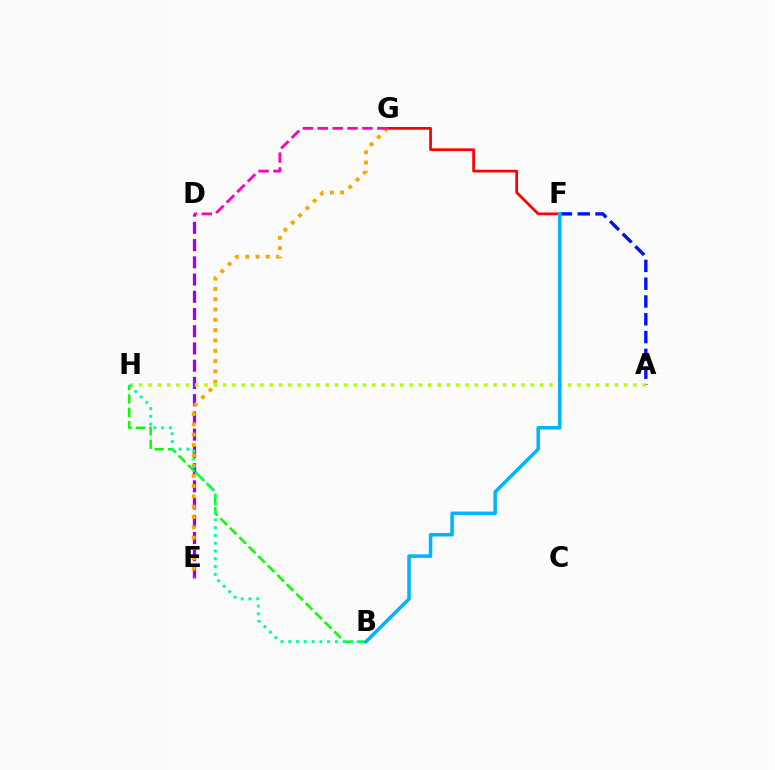{('F', 'G'): [{'color': '#ff0000', 'line_style': 'solid', 'thickness': 1.99}], ('D', 'E'): [{'color': '#9b00ff', 'line_style': 'dashed', 'thickness': 2.34}], ('E', 'G'): [{'color': '#ffa500', 'line_style': 'dotted', 'thickness': 2.8}], ('D', 'G'): [{'color': '#ff00bd', 'line_style': 'dashed', 'thickness': 2.02}], ('A', 'F'): [{'color': '#0010ff', 'line_style': 'dashed', 'thickness': 2.42}], ('A', 'H'): [{'color': '#b3ff00', 'line_style': 'dotted', 'thickness': 2.53}], ('B', 'H'): [{'color': '#08ff00', 'line_style': 'dashed', 'thickness': 1.82}, {'color': '#00ff9d', 'line_style': 'dotted', 'thickness': 2.11}], ('B', 'F'): [{'color': '#00b5ff', 'line_style': 'solid', 'thickness': 2.55}]}